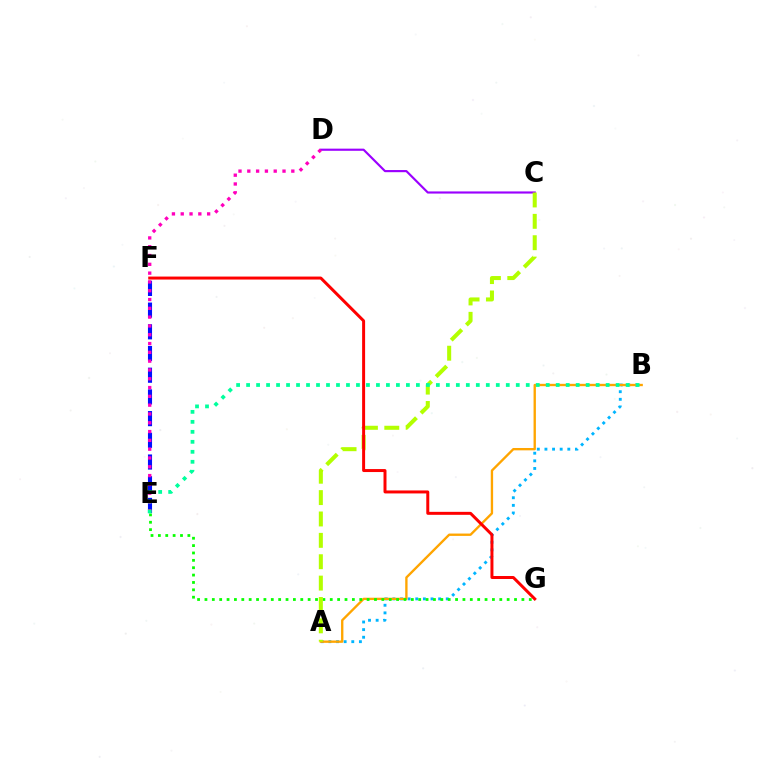{('E', 'F'): [{'color': '#0010ff', 'line_style': 'dashed', 'thickness': 2.95}], ('A', 'B'): [{'color': '#00b5ff', 'line_style': 'dotted', 'thickness': 2.07}, {'color': '#ffa500', 'line_style': 'solid', 'thickness': 1.69}], ('C', 'D'): [{'color': '#9b00ff', 'line_style': 'solid', 'thickness': 1.55}], ('E', 'G'): [{'color': '#08ff00', 'line_style': 'dotted', 'thickness': 2.0}], ('A', 'C'): [{'color': '#b3ff00', 'line_style': 'dashed', 'thickness': 2.9}], ('D', 'E'): [{'color': '#ff00bd', 'line_style': 'dotted', 'thickness': 2.39}], ('B', 'E'): [{'color': '#00ff9d', 'line_style': 'dotted', 'thickness': 2.71}], ('F', 'G'): [{'color': '#ff0000', 'line_style': 'solid', 'thickness': 2.15}]}